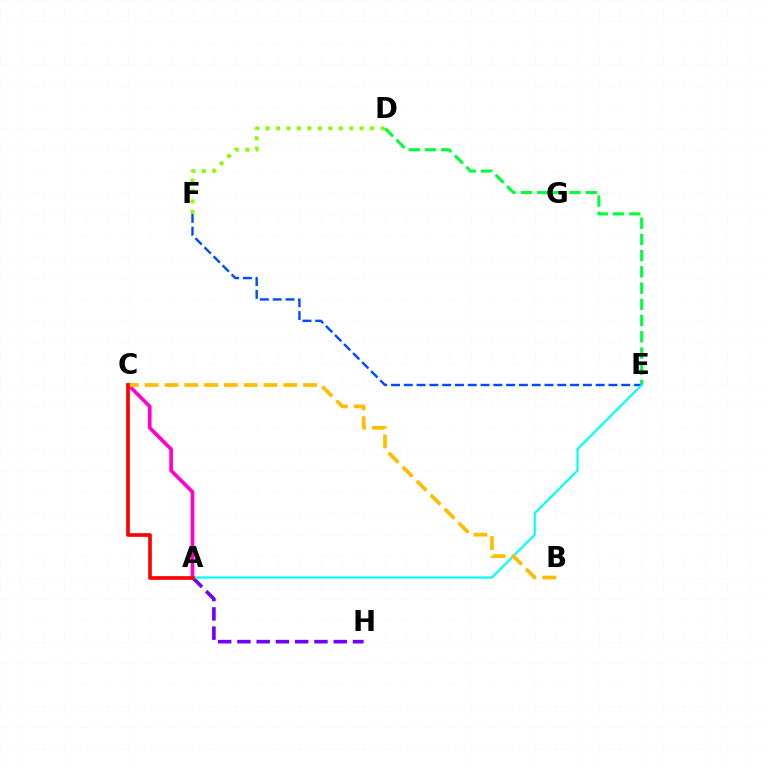{('D', 'E'): [{'color': '#00ff39', 'line_style': 'dashed', 'thickness': 2.2}], ('D', 'F'): [{'color': '#84ff00', 'line_style': 'dotted', 'thickness': 2.84}], ('A', 'H'): [{'color': '#7200ff', 'line_style': 'dashed', 'thickness': 2.62}], ('E', 'F'): [{'color': '#004bff', 'line_style': 'dashed', 'thickness': 1.74}], ('A', 'E'): [{'color': '#00fff6', 'line_style': 'solid', 'thickness': 1.57}], ('A', 'C'): [{'color': '#ff00cf', 'line_style': 'solid', 'thickness': 2.65}, {'color': '#ff0000', 'line_style': 'solid', 'thickness': 2.64}], ('B', 'C'): [{'color': '#ffbd00', 'line_style': 'dashed', 'thickness': 2.69}]}